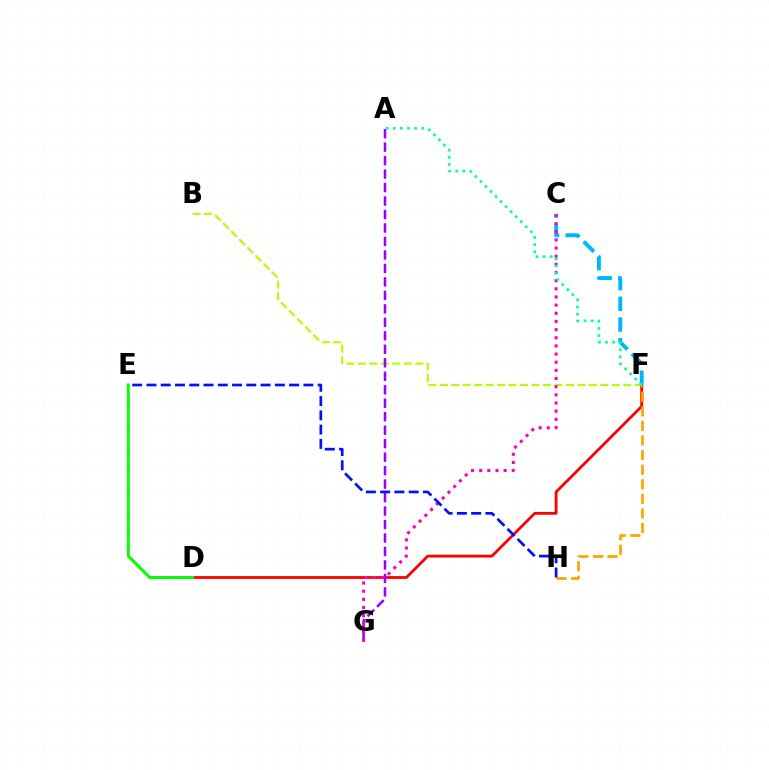{('D', 'F'): [{'color': '#ff0000', 'line_style': 'solid', 'thickness': 2.02}], ('F', 'H'): [{'color': '#ffa500', 'line_style': 'dashed', 'thickness': 1.98}], ('C', 'F'): [{'color': '#00b5ff', 'line_style': 'dashed', 'thickness': 2.81}], ('B', 'F'): [{'color': '#b3ff00', 'line_style': 'dashed', 'thickness': 1.56}], ('A', 'G'): [{'color': '#9b00ff', 'line_style': 'dashed', 'thickness': 1.83}], ('C', 'G'): [{'color': '#ff00bd', 'line_style': 'dotted', 'thickness': 2.22}], ('D', 'E'): [{'color': '#08ff00', 'line_style': 'solid', 'thickness': 2.16}], ('E', 'H'): [{'color': '#0010ff', 'line_style': 'dashed', 'thickness': 1.94}], ('A', 'F'): [{'color': '#00ff9d', 'line_style': 'dotted', 'thickness': 1.94}]}